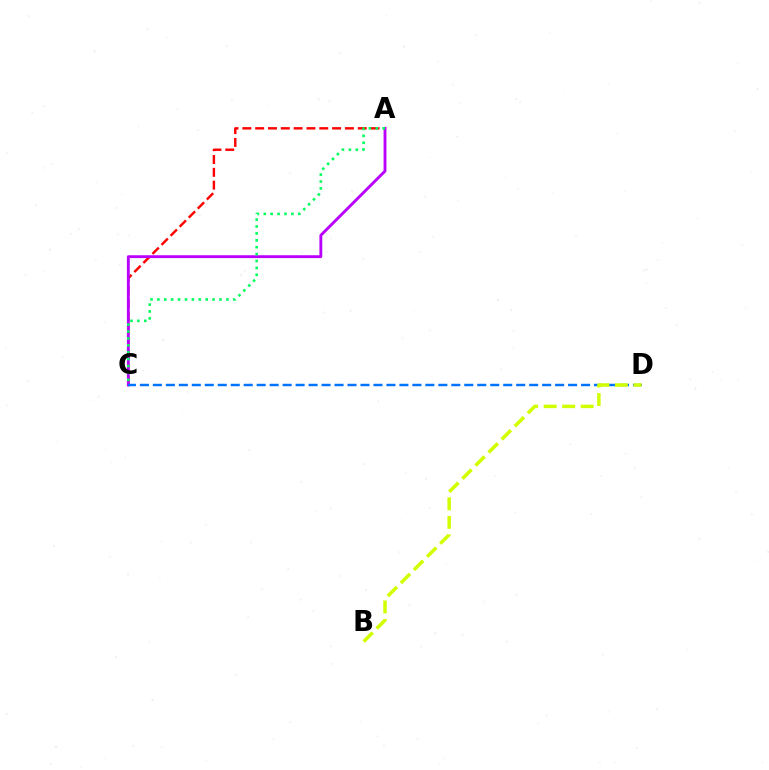{('A', 'C'): [{'color': '#ff0000', 'line_style': 'dashed', 'thickness': 1.74}, {'color': '#b900ff', 'line_style': 'solid', 'thickness': 2.06}, {'color': '#00ff5c', 'line_style': 'dotted', 'thickness': 1.87}], ('C', 'D'): [{'color': '#0074ff', 'line_style': 'dashed', 'thickness': 1.76}], ('B', 'D'): [{'color': '#d1ff00', 'line_style': 'dashed', 'thickness': 2.52}]}